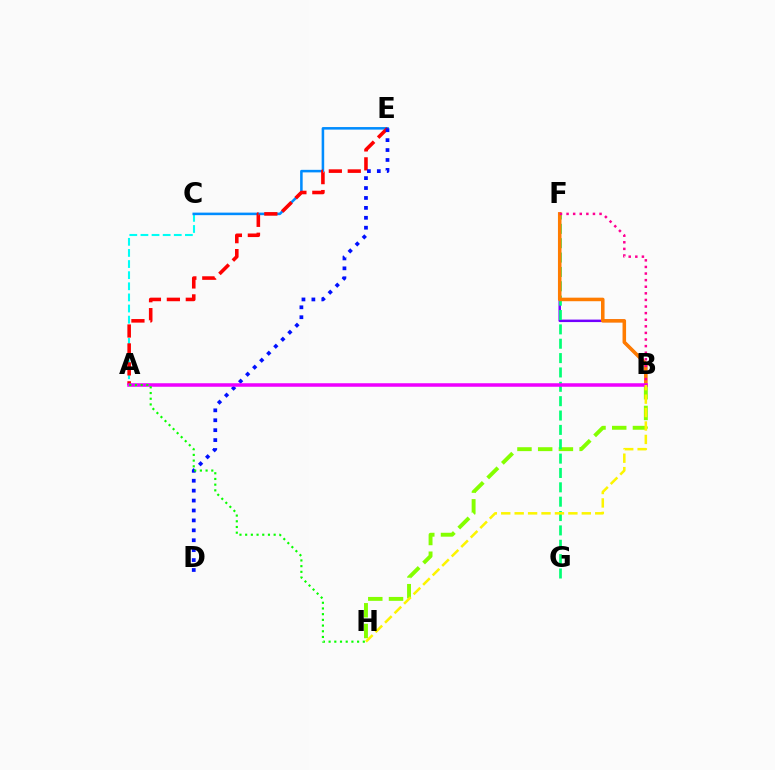{('A', 'C'): [{'color': '#00fff6', 'line_style': 'dashed', 'thickness': 1.51}], ('C', 'E'): [{'color': '#008cff', 'line_style': 'solid', 'thickness': 1.83}], ('A', 'E'): [{'color': '#ff0000', 'line_style': 'dashed', 'thickness': 2.57}], ('D', 'E'): [{'color': '#0010ff', 'line_style': 'dotted', 'thickness': 2.7}], ('B', 'F'): [{'color': '#7200ff', 'line_style': 'solid', 'thickness': 1.79}, {'color': '#ff7c00', 'line_style': 'solid', 'thickness': 2.55}, {'color': '#ff0094', 'line_style': 'dotted', 'thickness': 1.79}], ('B', 'H'): [{'color': '#84ff00', 'line_style': 'dashed', 'thickness': 2.81}, {'color': '#fcf500', 'line_style': 'dashed', 'thickness': 1.82}], ('F', 'G'): [{'color': '#00ff74', 'line_style': 'dashed', 'thickness': 1.95}], ('A', 'B'): [{'color': '#ee00ff', 'line_style': 'solid', 'thickness': 2.54}], ('A', 'H'): [{'color': '#08ff00', 'line_style': 'dotted', 'thickness': 1.55}]}